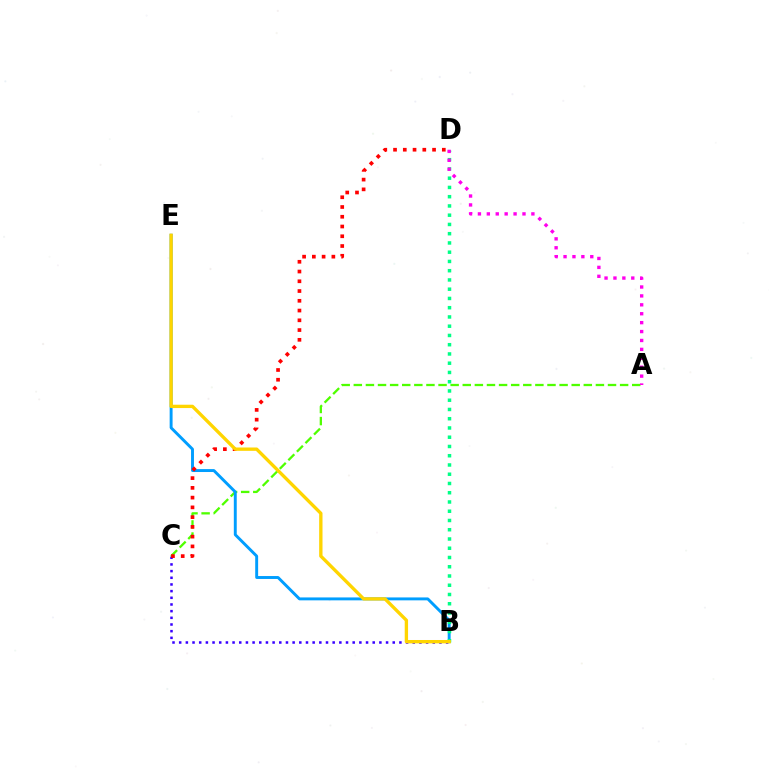{('B', 'C'): [{'color': '#3700ff', 'line_style': 'dotted', 'thickness': 1.81}], ('A', 'C'): [{'color': '#4fff00', 'line_style': 'dashed', 'thickness': 1.64}], ('B', 'E'): [{'color': '#009eff', 'line_style': 'solid', 'thickness': 2.1}, {'color': '#ffd500', 'line_style': 'solid', 'thickness': 2.41}], ('C', 'D'): [{'color': '#ff0000', 'line_style': 'dotted', 'thickness': 2.65}], ('B', 'D'): [{'color': '#00ff86', 'line_style': 'dotted', 'thickness': 2.51}], ('A', 'D'): [{'color': '#ff00ed', 'line_style': 'dotted', 'thickness': 2.42}]}